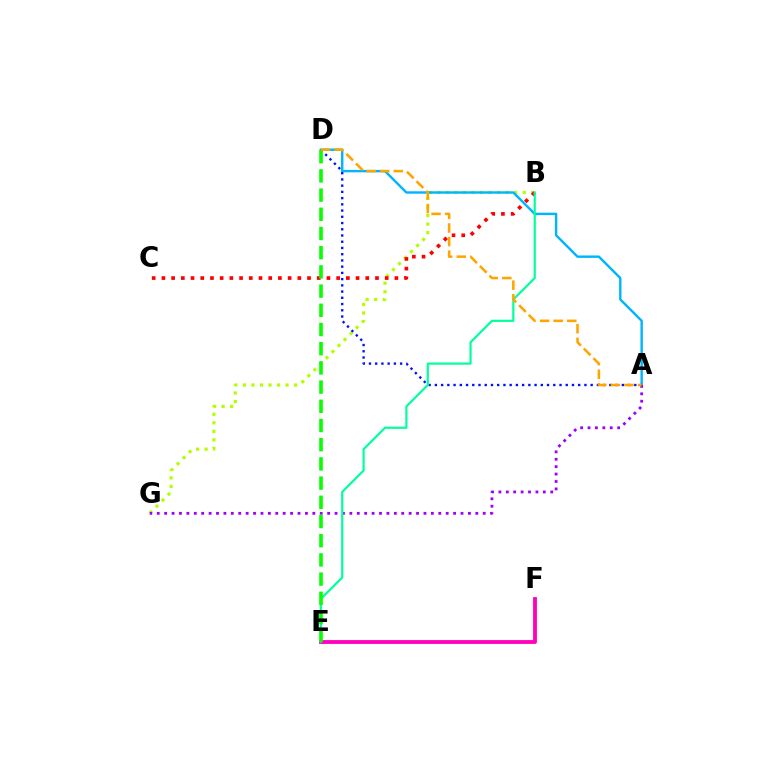{('B', 'G'): [{'color': '#b3ff00', 'line_style': 'dotted', 'thickness': 2.32}], ('E', 'F'): [{'color': '#ff00bd', 'line_style': 'solid', 'thickness': 2.75}], ('B', 'C'): [{'color': '#ff0000', 'line_style': 'dotted', 'thickness': 2.64}], ('A', 'D'): [{'color': '#00b5ff', 'line_style': 'solid', 'thickness': 1.73}, {'color': '#0010ff', 'line_style': 'dotted', 'thickness': 1.69}, {'color': '#ffa500', 'line_style': 'dashed', 'thickness': 1.85}], ('A', 'G'): [{'color': '#9b00ff', 'line_style': 'dotted', 'thickness': 2.01}], ('B', 'E'): [{'color': '#00ff9d', 'line_style': 'solid', 'thickness': 1.57}], ('D', 'E'): [{'color': '#08ff00', 'line_style': 'dashed', 'thickness': 2.61}]}